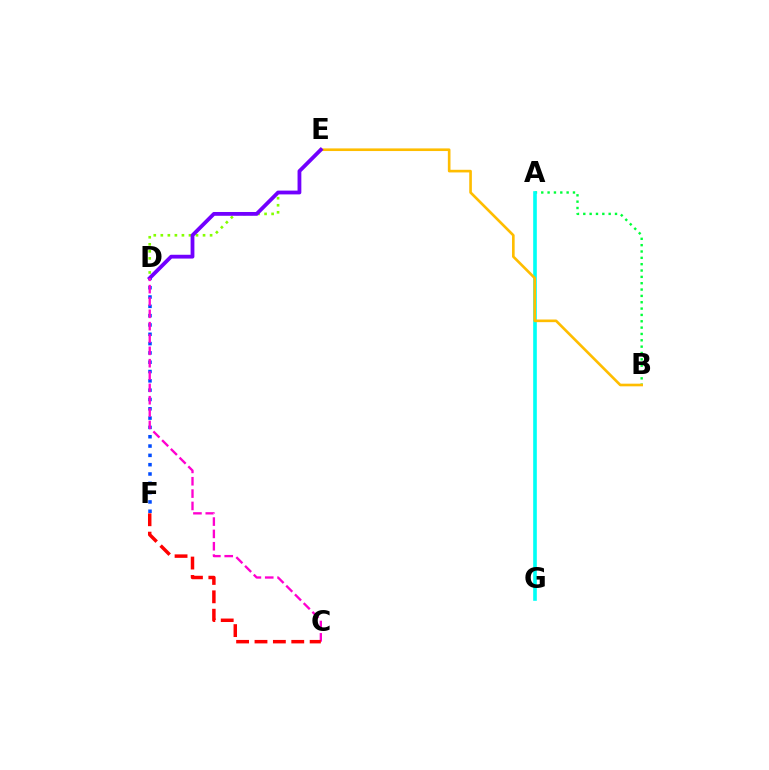{('A', 'B'): [{'color': '#00ff39', 'line_style': 'dotted', 'thickness': 1.72}], ('A', 'G'): [{'color': '#00fff6', 'line_style': 'solid', 'thickness': 2.61}], ('B', 'E'): [{'color': '#ffbd00', 'line_style': 'solid', 'thickness': 1.9}], ('D', 'F'): [{'color': '#004bff', 'line_style': 'dotted', 'thickness': 2.53}], ('D', 'E'): [{'color': '#84ff00', 'line_style': 'dotted', 'thickness': 1.91}, {'color': '#7200ff', 'line_style': 'solid', 'thickness': 2.74}], ('C', 'D'): [{'color': '#ff00cf', 'line_style': 'dashed', 'thickness': 1.68}], ('C', 'F'): [{'color': '#ff0000', 'line_style': 'dashed', 'thickness': 2.5}]}